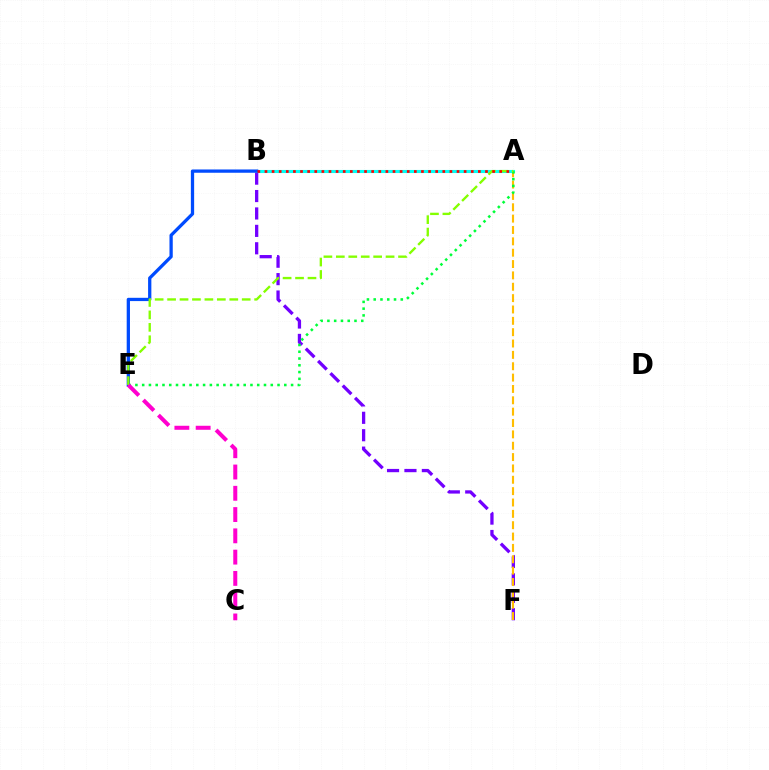{('B', 'F'): [{'color': '#7200ff', 'line_style': 'dashed', 'thickness': 2.37}], ('A', 'B'): [{'color': '#00fff6', 'line_style': 'solid', 'thickness': 2.23}, {'color': '#ff0000', 'line_style': 'dotted', 'thickness': 1.93}], ('A', 'F'): [{'color': '#ffbd00', 'line_style': 'dashed', 'thickness': 1.54}], ('A', 'E'): [{'color': '#00ff39', 'line_style': 'dotted', 'thickness': 1.84}, {'color': '#84ff00', 'line_style': 'dashed', 'thickness': 1.69}], ('B', 'E'): [{'color': '#004bff', 'line_style': 'solid', 'thickness': 2.36}], ('C', 'E'): [{'color': '#ff00cf', 'line_style': 'dashed', 'thickness': 2.89}]}